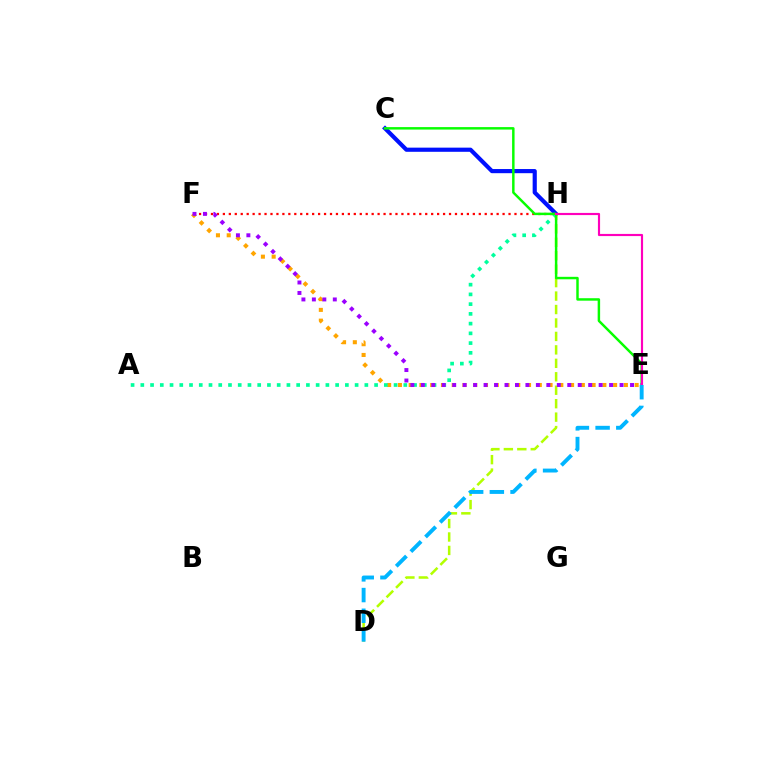{('E', 'F'): [{'color': '#ffa500', 'line_style': 'dotted', 'thickness': 2.92}, {'color': '#9b00ff', 'line_style': 'dotted', 'thickness': 2.84}], ('F', 'H'): [{'color': '#ff0000', 'line_style': 'dotted', 'thickness': 1.62}], ('C', 'H'): [{'color': '#0010ff', 'line_style': 'solid', 'thickness': 2.99}], ('A', 'H'): [{'color': '#00ff9d', 'line_style': 'dotted', 'thickness': 2.65}], ('D', 'H'): [{'color': '#b3ff00', 'line_style': 'dashed', 'thickness': 1.83}], ('C', 'E'): [{'color': '#08ff00', 'line_style': 'solid', 'thickness': 1.77}], ('E', 'H'): [{'color': '#ff00bd', 'line_style': 'solid', 'thickness': 1.55}], ('D', 'E'): [{'color': '#00b5ff', 'line_style': 'dashed', 'thickness': 2.81}]}